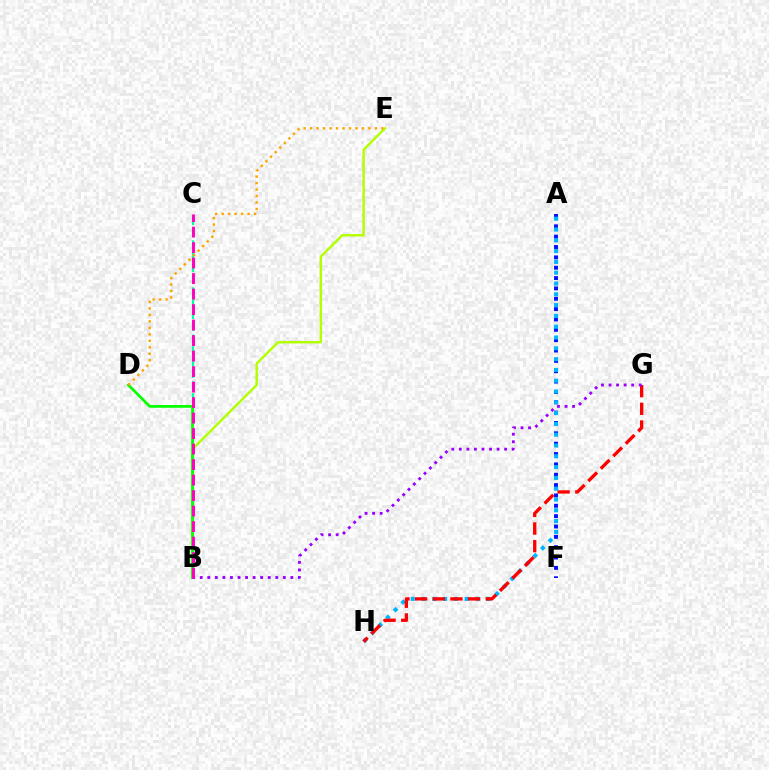{('B', 'E'): [{'color': '#b3ff00', 'line_style': 'solid', 'thickness': 1.75}], ('B', 'C'): [{'color': '#00ff9d', 'line_style': 'dashed', 'thickness': 1.6}, {'color': '#ff00bd', 'line_style': 'dashed', 'thickness': 2.11}], ('B', 'D'): [{'color': '#08ff00', 'line_style': 'solid', 'thickness': 1.99}], ('A', 'F'): [{'color': '#0010ff', 'line_style': 'dotted', 'thickness': 2.81}], ('A', 'H'): [{'color': '#00b5ff', 'line_style': 'dotted', 'thickness': 2.93}], ('G', 'H'): [{'color': '#ff0000', 'line_style': 'dashed', 'thickness': 2.4}], ('D', 'E'): [{'color': '#ffa500', 'line_style': 'dotted', 'thickness': 1.76}], ('B', 'G'): [{'color': '#9b00ff', 'line_style': 'dotted', 'thickness': 2.05}]}